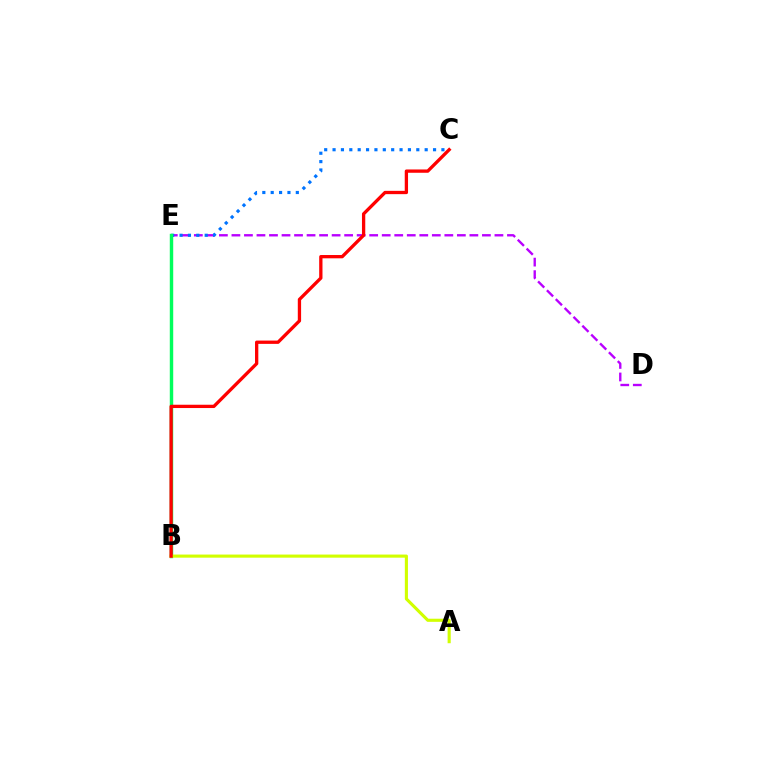{('D', 'E'): [{'color': '#b900ff', 'line_style': 'dashed', 'thickness': 1.7}], ('C', 'E'): [{'color': '#0074ff', 'line_style': 'dotted', 'thickness': 2.28}], ('B', 'E'): [{'color': '#00ff5c', 'line_style': 'solid', 'thickness': 2.47}], ('A', 'B'): [{'color': '#d1ff00', 'line_style': 'solid', 'thickness': 2.24}], ('B', 'C'): [{'color': '#ff0000', 'line_style': 'solid', 'thickness': 2.38}]}